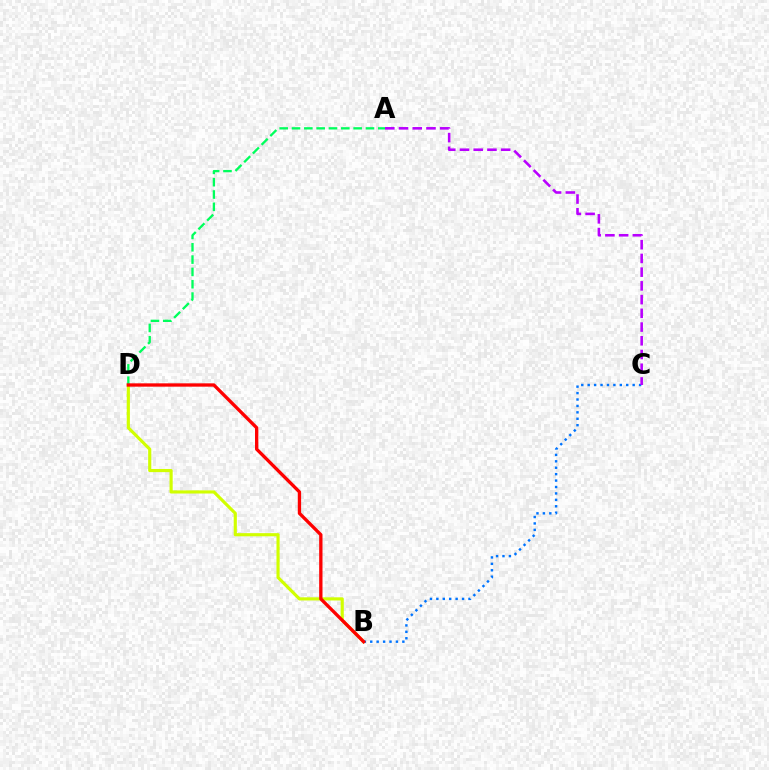{('B', 'D'): [{'color': '#d1ff00', 'line_style': 'solid', 'thickness': 2.26}, {'color': '#ff0000', 'line_style': 'solid', 'thickness': 2.39}], ('B', 'C'): [{'color': '#0074ff', 'line_style': 'dotted', 'thickness': 1.75}], ('A', 'D'): [{'color': '#00ff5c', 'line_style': 'dashed', 'thickness': 1.67}], ('A', 'C'): [{'color': '#b900ff', 'line_style': 'dashed', 'thickness': 1.86}]}